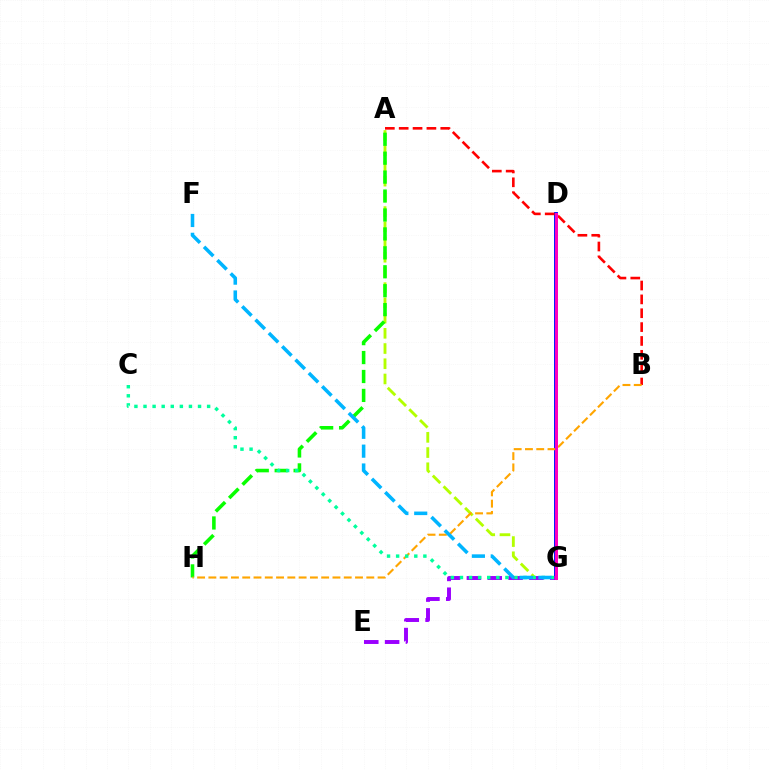{('A', 'G'): [{'color': '#b3ff00', 'line_style': 'dashed', 'thickness': 2.07}], ('D', 'G'): [{'color': '#0010ff', 'line_style': 'solid', 'thickness': 2.81}, {'color': '#ff00bd', 'line_style': 'solid', 'thickness': 2.17}], ('A', 'B'): [{'color': '#ff0000', 'line_style': 'dashed', 'thickness': 1.88}], ('A', 'H'): [{'color': '#08ff00', 'line_style': 'dashed', 'thickness': 2.57}], ('B', 'H'): [{'color': '#ffa500', 'line_style': 'dashed', 'thickness': 1.53}], ('E', 'G'): [{'color': '#9b00ff', 'line_style': 'dashed', 'thickness': 2.83}], ('C', 'G'): [{'color': '#00ff9d', 'line_style': 'dotted', 'thickness': 2.47}], ('F', 'G'): [{'color': '#00b5ff', 'line_style': 'dashed', 'thickness': 2.56}]}